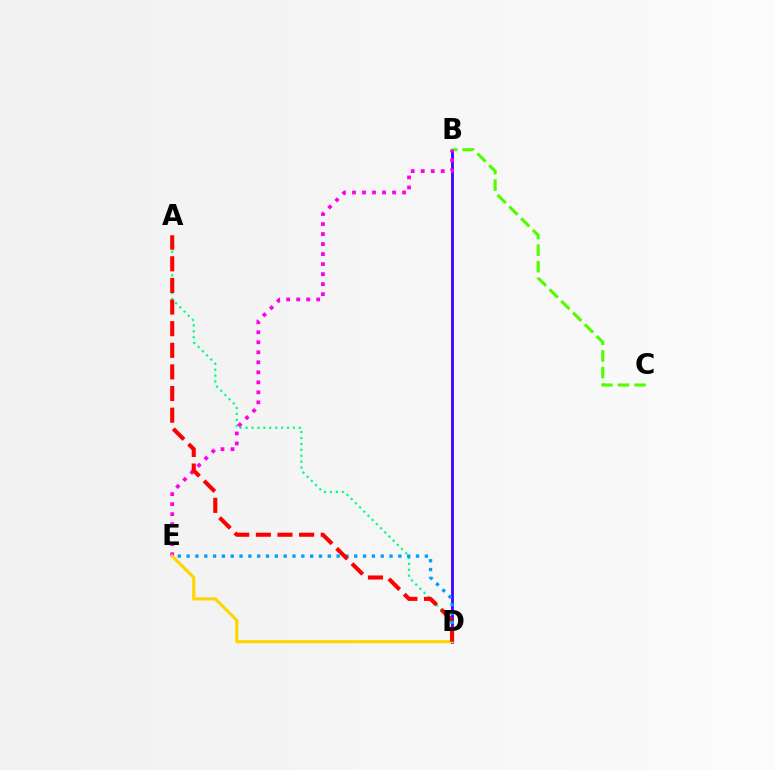{('B', 'D'): [{'color': '#3700ff', 'line_style': 'solid', 'thickness': 1.99}], ('A', 'D'): [{'color': '#00ff86', 'line_style': 'dotted', 'thickness': 1.61}, {'color': '#ff0000', 'line_style': 'dashed', 'thickness': 2.94}], ('B', 'C'): [{'color': '#4fff00', 'line_style': 'dashed', 'thickness': 2.25}], ('D', 'E'): [{'color': '#009eff', 'line_style': 'dotted', 'thickness': 2.4}, {'color': '#ffd500', 'line_style': 'solid', 'thickness': 2.24}], ('B', 'E'): [{'color': '#ff00ed', 'line_style': 'dotted', 'thickness': 2.72}]}